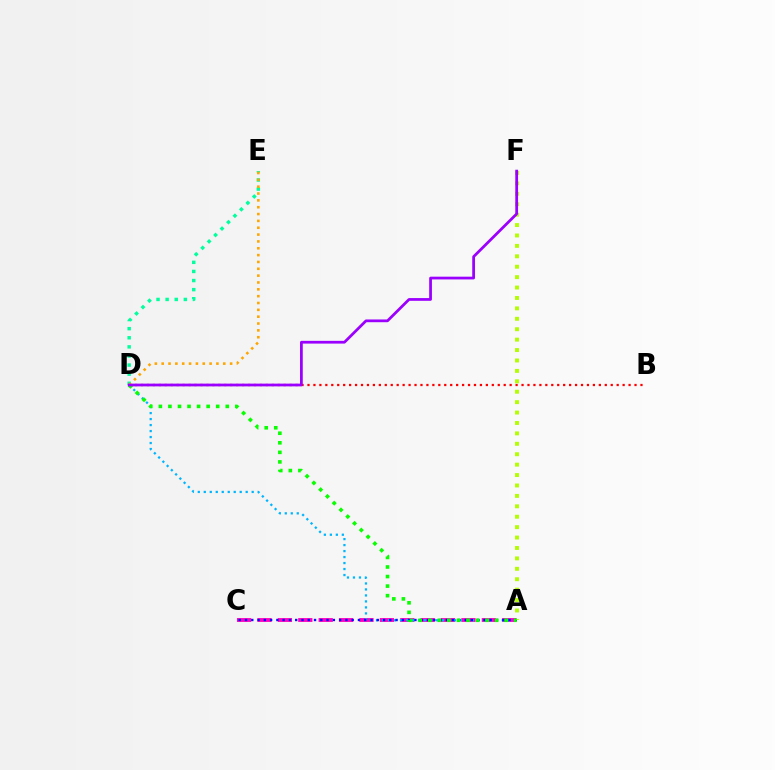{('B', 'D'): [{'color': '#ff0000', 'line_style': 'dotted', 'thickness': 1.62}], ('A', 'C'): [{'color': '#ff00bd', 'line_style': 'dashed', 'thickness': 2.77}, {'color': '#0010ff', 'line_style': 'dotted', 'thickness': 1.7}], ('A', 'D'): [{'color': '#00b5ff', 'line_style': 'dotted', 'thickness': 1.63}, {'color': '#08ff00', 'line_style': 'dotted', 'thickness': 2.6}], ('A', 'F'): [{'color': '#b3ff00', 'line_style': 'dotted', 'thickness': 2.83}], ('D', 'E'): [{'color': '#00ff9d', 'line_style': 'dotted', 'thickness': 2.47}, {'color': '#ffa500', 'line_style': 'dotted', 'thickness': 1.86}], ('D', 'F'): [{'color': '#9b00ff', 'line_style': 'solid', 'thickness': 1.98}]}